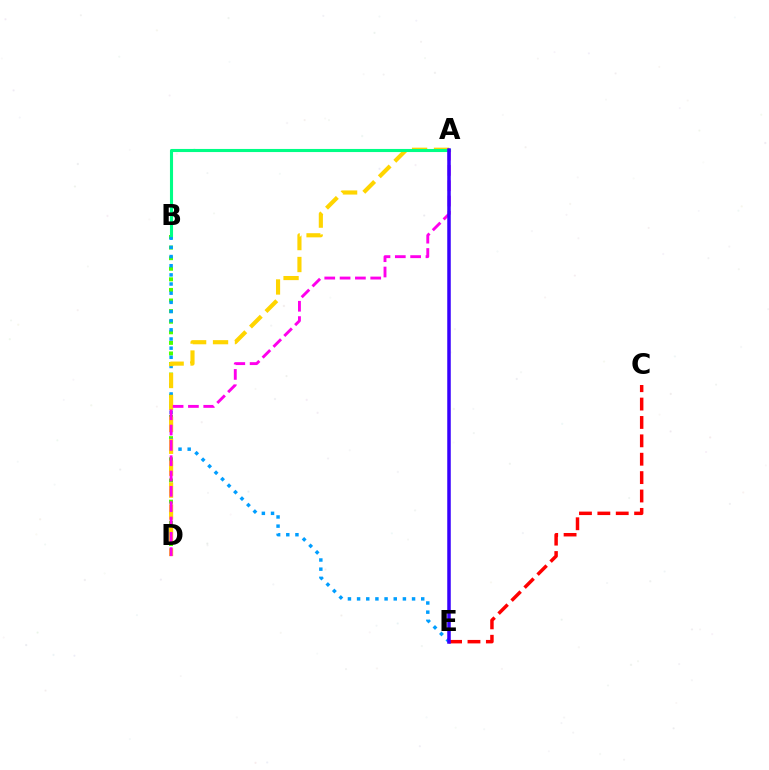{('B', 'D'): [{'color': '#4fff00', 'line_style': 'dotted', 'thickness': 2.88}], ('B', 'E'): [{'color': '#009eff', 'line_style': 'dotted', 'thickness': 2.49}], ('A', 'D'): [{'color': '#ffd500', 'line_style': 'dashed', 'thickness': 2.98}, {'color': '#ff00ed', 'line_style': 'dashed', 'thickness': 2.08}], ('C', 'E'): [{'color': '#ff0000', 'line_style': 'dashed', 'thickness': 2.5}], ('A', 'B'): [{'color': '#00ff86', 'line_style': 'solid', 'thickness': 2.23}], ('A', 'E'): [{'color': '#3700ff', 'line_style': 'solid', 'thickness': 2.53}]}